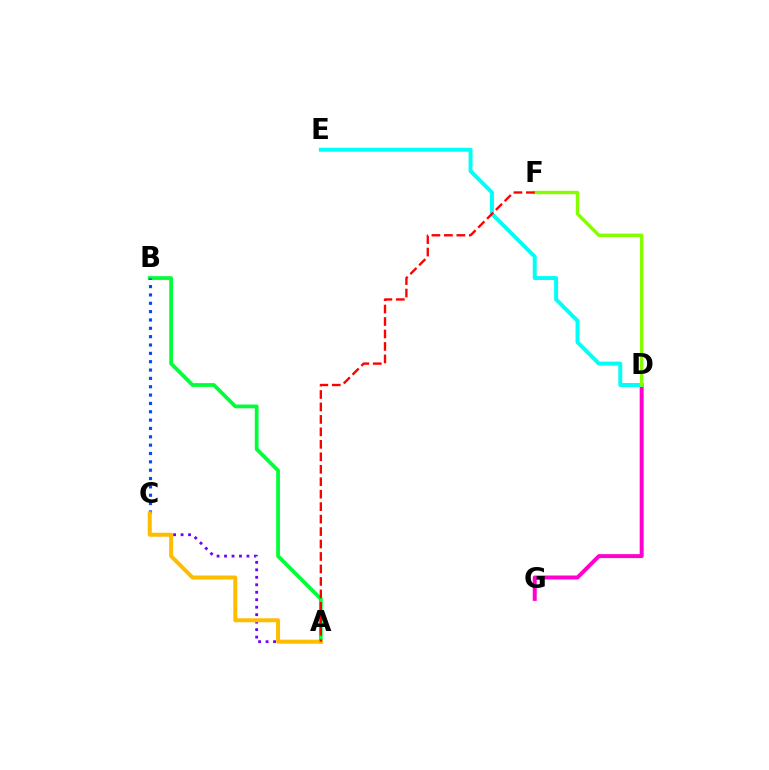{('A', 'C'): [{'color': '#7200ff', 'line_style': 'dotted', 'thickness': 2.03}, {'color': '#ffbd00', 'line_style': 'solid', 'thickness': 2.87}], ('A', 'B'): [{'color': '#00ff39', 'line_style': 'solid', 'thickness': 2.71}], ('D', 'G'): [{'color': '#ff00cf', 'line_style': 'solid', 'thickness': 2.86}], ('D', 'E'): [{'color': '#00fff6', 'line_style': 'solid', 'thickness': 2.85}], ('B', 'C'): [{'color': '#004bff', 'line_style': 'dotted', 'thickness': 2.27}], ('D', 'F'): [{'color': '#84ff00', 'line_style': 'solid', 'thickness': 2.44}], ('A', 'F'): [{'color': '#ff0000', 'line_style': 'dashed', 'thickness': 1.69}]}